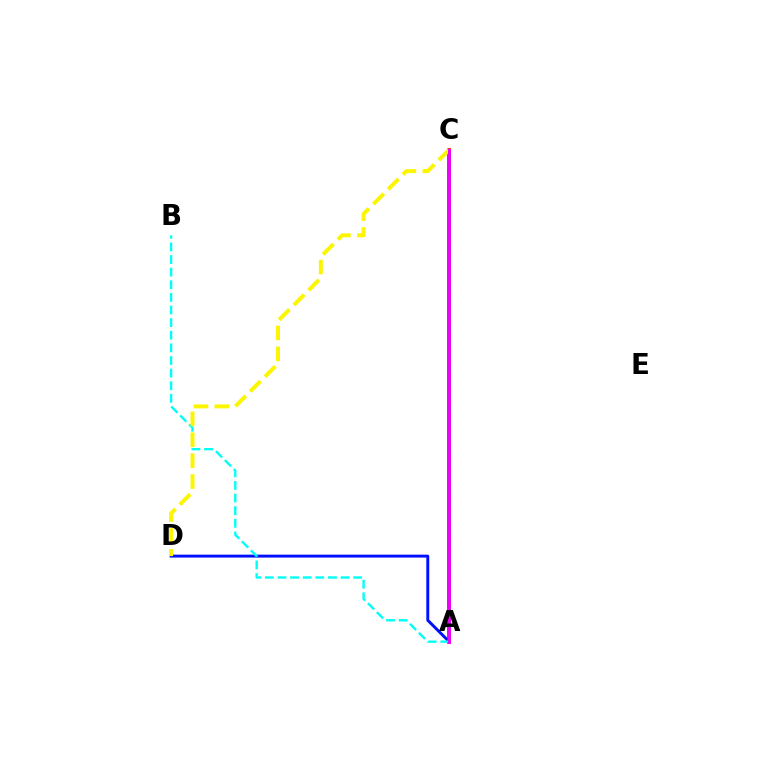{('A', 'D'): [{'color': '#0010ff', 'line_style': 'solid', 'thickness': 2.12}], ('A', 'C'): [{'color': '#ff0000', 'line_style': 'solid', 'thickness': 2.66}, {'color': '#08ff00', 'line_style': 'dashed', 'thickness': 1.82}, {'color': '#ee00ff', 'line_style': 'solid', 'thickness': 2.1}], ('A', 'B'): [{'color': '#00fff6', 'line_style': 'dashed', 'thickness': 1.71}], ('C', 'D'): [{'color': '#fcf500', 'line_style': 'dashed', 'thickness': 2.84}]}